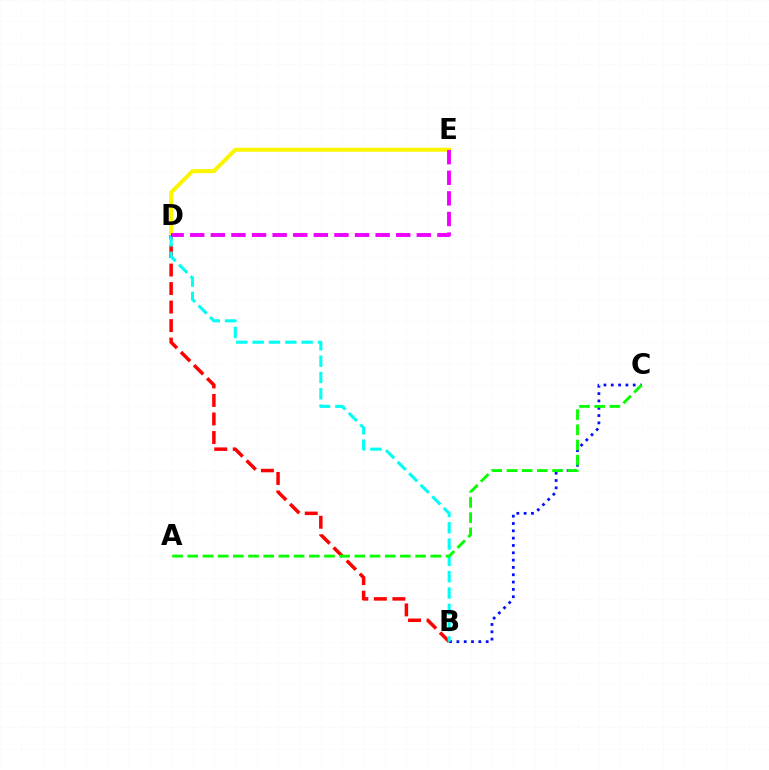{('D', 'E'): [{'color': '#fcf500', 'line_style': 'solid', 'thickness': 2.89}, {'color': '#ee00ff', 'line_style': 'dashed', 'thickness': 2.8}], ('B', 'D'): [{'color': '#ff0000', 'line_style': 'dashed', 'thickness': 2.52}, {'color': '#00fff6', 'line_style': 'dashed', 'thickness': 2.22}], ('B', 'C'): [{'color': '#0010ff', 'line_style': 'dotted', 'thickness': 1.99}], ('A', 'C'): [{'color': '#08ff00', 'line_style': 'dashed', 'thickness': 2.06}]}